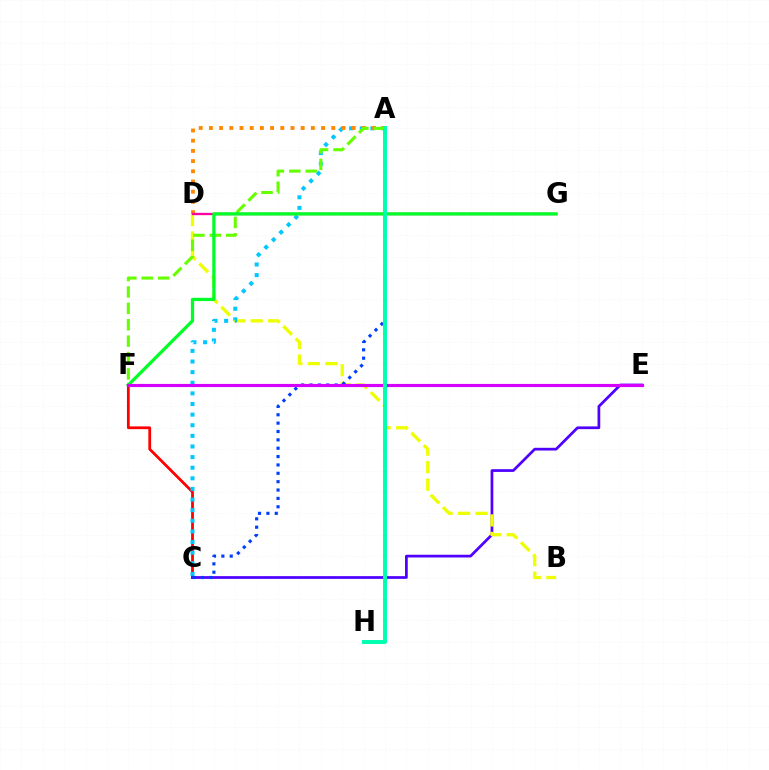{('C', 'F'): [{'color': '#ff0000', 'line_style': 'solid', 'thickness': 2.0}], ('C', 'E'): [{'color': '#4f00ff', 'line_style': 'solid', 'thickness': 1.97}], ('B', 'D'): [{'color': '#eeff00', 'line_style': 'dashed', 'thickness': 2.38}], ('A', 'C'): [{'color': '#00c7ff', 'line_style': 'dotted', 'thickness': 2.89}, {'color': '#003fff', 'line_style': 'dotted', 'thickness': 2.27}], ('A', 'D'): [{'color': '#ff8800', 'line_style': 'dotted', 'thickness': 2.77}], ('A', 'F'): [{'color': '#66ff00', 'line_style': 'dashed', 'thickness': 2.23}], ('D', 'G'): [{'color': '#ff00a0', 'line_style': 'solid', 'thickness': 1.67}], ('F', 'G'): [{'color': '#00ff27', 'line_style': 'solid', 'thickness': 2.34}], ('E', 'F'): [{'color': '#d600ff', 'line_style': 'solid', 'thickness': 2.26}], ('A', 'H'): [{'color': '#00ffaf', 'line_style': 'solid', 'thickness': 2.85}]}